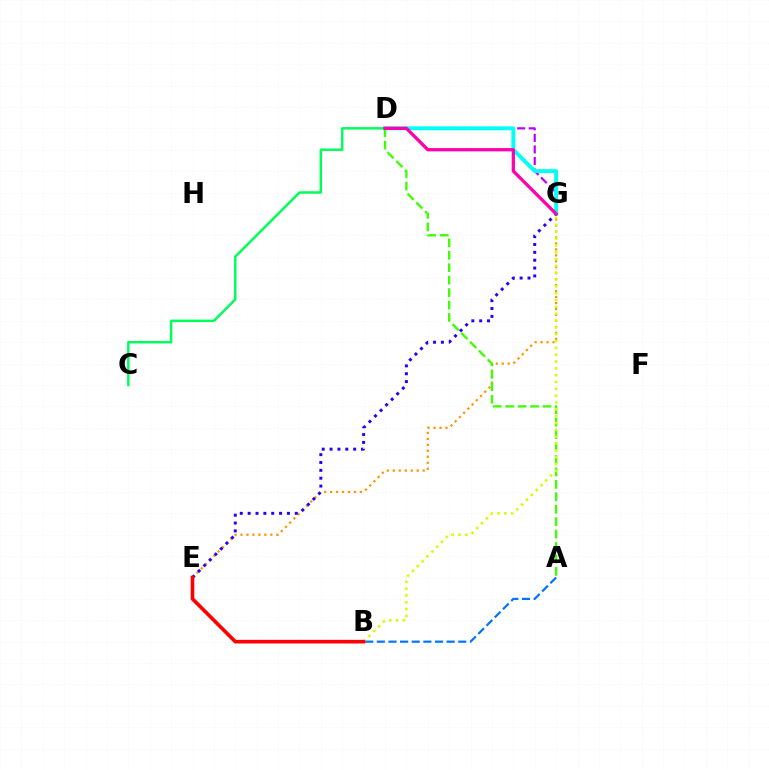{('C', 'D'): [{'color': '#00ff5c', 'line_style': 'solid', 'thickness': 1.79}], ('D', 'G'): [{'color': '#b900ff', 'line_style': 'dashed', 'thickness': 1.57}, {'color': '#00fff6', 'line_style': 'solid', 'thickness': 2.81}, {'color': '#ff00ac', 'line_style': 'solid', 'thickness': 2.36}], ('E', 'G'): [{'color': '#ff9400', 'line_style': 'dotted', 'thickness': 1.62}, {'color': '#2500ff', 'line_style': 'dotted', 'thickness': 2.13}], ('A', 'D'): [{'color': '#3dff00', 'line_style': 'dashed', 'thickness': 1.69}], ('A', 'B'): [{'color': '#0074ff', 'line_style': 'dashed', 'thickness': 1.58}], ('B', 'G'): [{'color': '#d1ff00', 'line_style': 'dotted', 'thickness': 1.86}], ('B', 'E'): [{'color': '#ff0000', 'line_style': 'solid', 'thickness': 2.61}]}